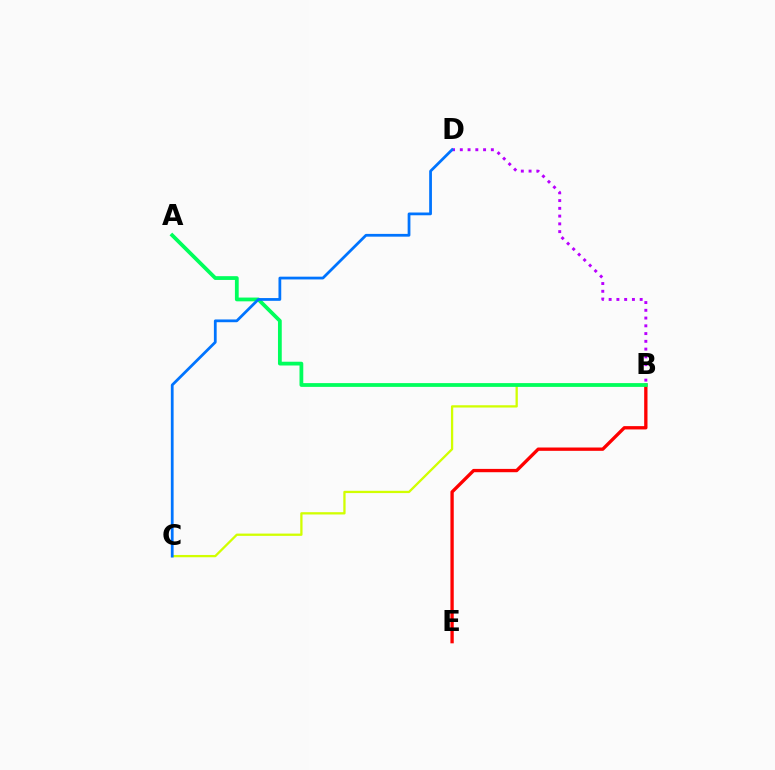{('B', 'E'): [{'color': '#ff0000', 'line_style': 'solid', 'thickness': 2.39}], ('B', 'C'): [{'color': '#d1ff00', 'line_style': 'solid', 'thickness': 1.65}], ('B', 'D'): [{'color': '#b900ff', 'line_style': 'dotted', 'thickness': 2.11}], ('A', 'B'): [{'color': '#00ff5c', 'line_style': 'solid', 'thickness': 2.72}], ('C', 'D'): [{'color': '#0074ff', 'line_style': 'solid', 'thickness': 1.99}]}